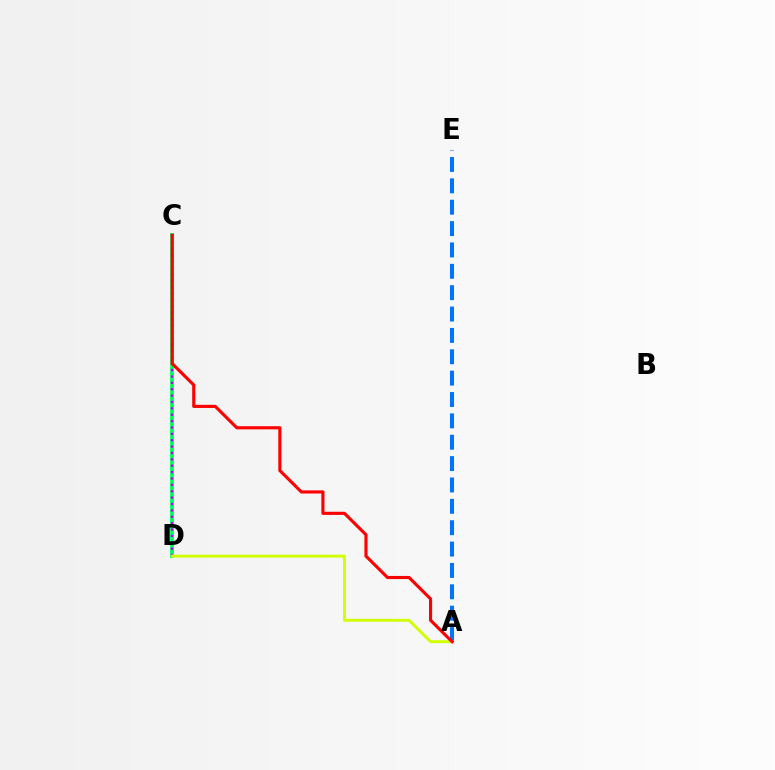{('C', 'D'): [{'color': '#00ff5c', 'line_style': 'solid', 'thickness': 2.74}, {'color': '#b900ff', 'line_style': 'dotted', 'thickness': 1.73}], ('A', 'E'): [{'color': '#0074ff', 'line_style': 'dashed', 'thickness': 2.9}], ('A', 'D'): [{'color': '#d1ff00', 'line_style': 'solid', 'thickness': 2.1}], ('A', 'C'): [{'color': '#ff0000', 'line_style': 'solid', 'thickness': 2.25}]}